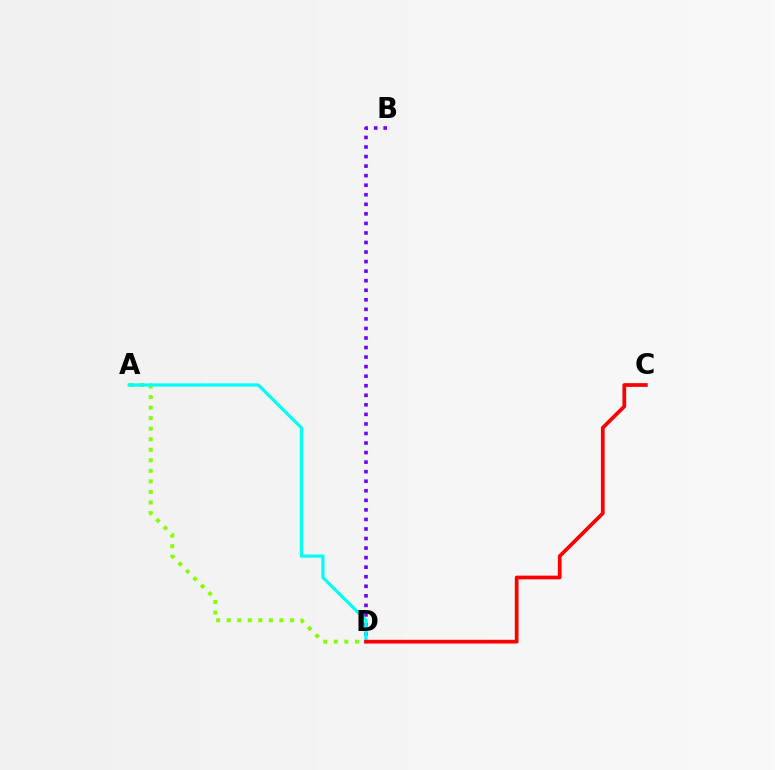{('A', 'D'): [{'color': '#84ff00', 'line_style': 'dotted', 'thickness': 2.86}, {'color': '#00fff6', 'line_style': 'solid', 'thickness': 2.32}], ('B', 'D'): [{'color': '#7200ff', 'line_style': 'dotted', 'thickness': 2.59}], ('C', 'D'): [{'color': '#ff0000', 'line_style': 'solid', 'thickness': 2.69}]}